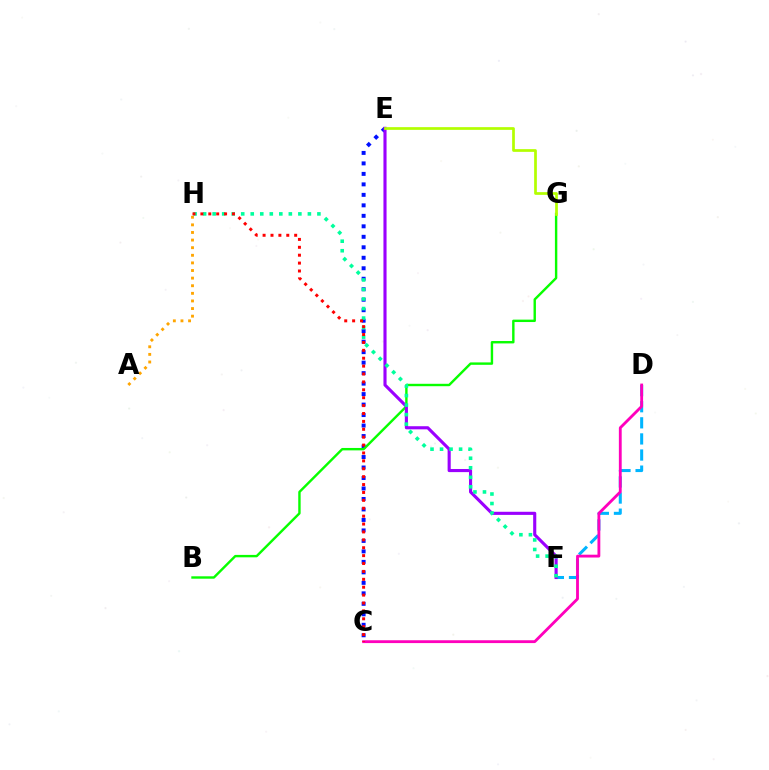{('C', 'E'): [{'color': '#0010ff', 'line_style': 'dotted', 'thickness': 2.85}], ('B', 'G'): [{'color': '#08ff00', 'line_style': 'solid', 'thickness': 1.73}], ('D', 'F'): [{'color': '#00b5ff', 'line_style': 'dashed', 'thickness': 2.19}], ('E', 'F'): [{'color': '#9b00ff', 'line_style': 'solid', 'thickness': 2.25}], ('F', 'H'): [{'color': '#00ff9d', 'line_style': 'dotted', 'thickness': 2.59}], ('C', 'D'): [{'color': '#ff00bd', 'line_style': 'solid', 'thickness': 2.04}], ('E', 'G'): [{'color': '#b3ff00', 'line_style': 'solid', 'thickness': 1.95}], ('A', 'H'): [{'color': '#ffa500', 'line_style': 'dotted', 'thickness': 2.07}], ('C', 'H'): [{'color': '#ff0000', 'line_style': 'dotted', 'thickness': 2.15}]}